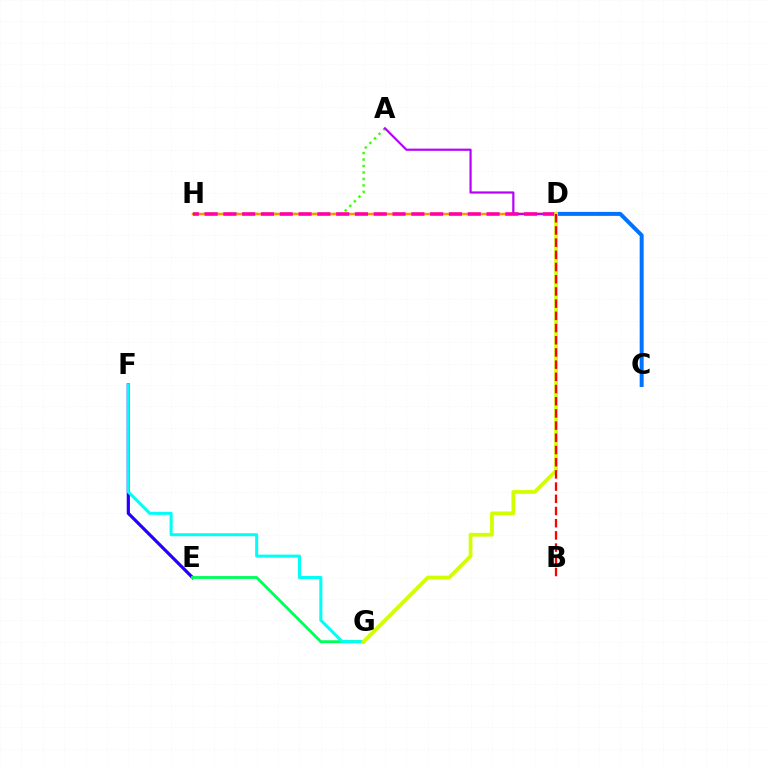{('A', 'H'): [{'color': '#3dff00', 'line_style': 'dotted', 'thickness': 1.76}], ('C', 'D'): [{'color': '#0074ff', 'line_style': 'solid', 'thickness': 2.86}], ('E', 'F'): [{'color': '#2500ff', 'line_style': 'solid', 'thickness': 2.3}], ('E', 'G'): [{'color': '#00ff5c', 'line_style': 'solid', 'thickness': 2.05}], ('D', 'H'): [{'color': '#ff9400', 'line_style': 'solid', 'thickness': 1.79}, {'color': '#ff00ac', 'line_style': 'dashed', 'thickness': 2.55}], ('A', 'D'): [{'color': '#b900ff', 'line_style': 'solid', 'thickness': 1.58}], ('F', 'G'): [{'color': '#00fff6', 'line_style': 'solid', 'thickness': 2.19}], ('D', 'G'): [{'color': '#d1ff00', 'line_style': 'solid', 'thickness': 2.69}], ('B', 'D'): [{'color': '#ff0000', 'line_style': 'dashed', 'thickness': 1.66}]}